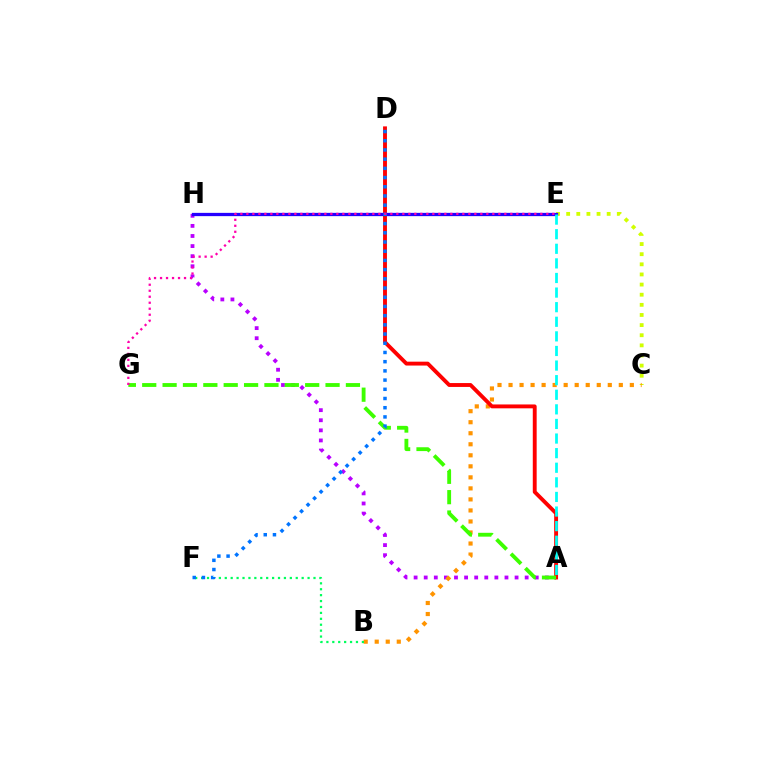{('C', 'E'): [{'color': '#d1ff00', 'line_style': 'dotted', 'thickness': 2.75}], ('A', 'H'): [{'color': '#b900ff', 'line_style': 'dotted', 'thickness': 2.74}], ('B', 'C'): [{'color': '#ff9400', 'line_style': 'dotted', 'thickness': 3.0}], ('A', 'D'): [{'color': '#ff0000', 'line_style': 'solid', 'thickness': 2.79}], ('A', 'G'): [{'color': '#3dff00', 'line_style': 'dashed', 'thickness': 2.77}], ('E', 'H'): [{'color': '#2500ff', 'line_style': 'solid', 'thickness': 2.35}], ('B', 'F'): [{'color': '#00ff5c', 'line_style': 'dotted', 'thickness': 1.61}], ('D', 'F'): [{'color': '#0074ff', 'line_style': 'dotted', 'thickness': 2.5}], ('E', 'G'): [{'color': '#ff00ac', 'line_style': 'dotted', 'thickness': 1.63}], ('A', 'E'): [{'color': '#00fff6', 'line_style': 'dashed', 'thickness': 1.98}]}